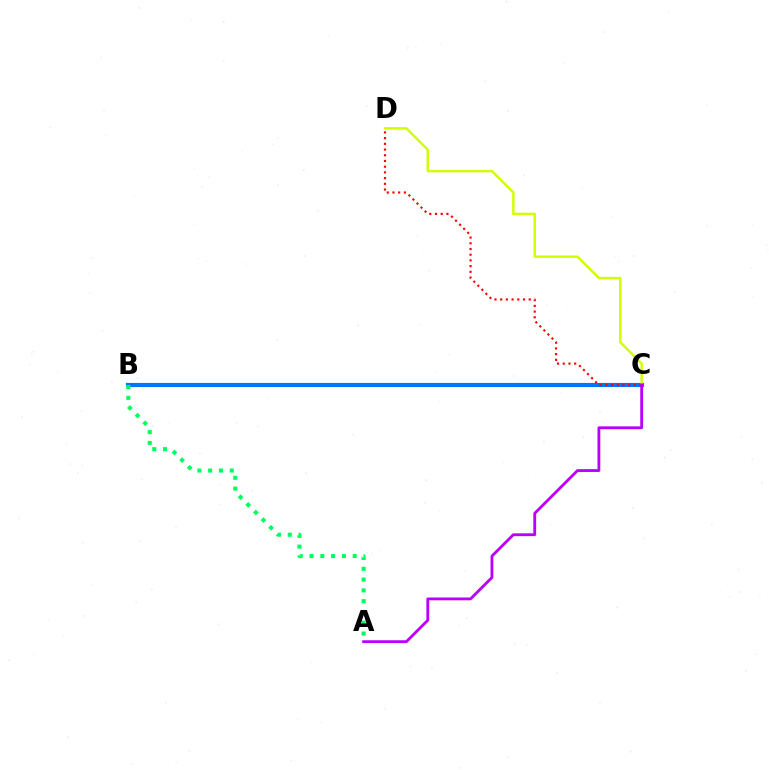{('B', 'C'): [{'color': '#0074ff', 'line_style': 'solid', 'thickness': 2.97}], ('C', 'D'): [{'color': '#d1ff00', 'line_style': 'solid', 'thickness': 1.76}, {'color': '#ff0000', 'line_style': 'dotted', 'thickness': 1.55}], ('A', 'B'): [{'color': '#00ff5c', 'line_style': 'dotted', 'thickness': 2.93}], ('A', 'C'): [{'color': '#b900ff', 'line_style': 'solid', 'thickness': 2.03}]}